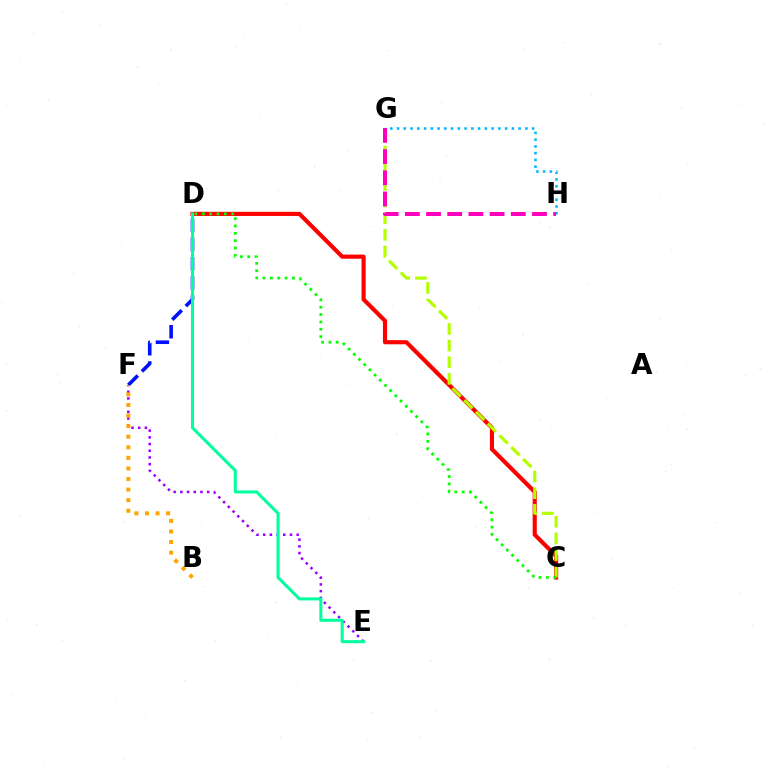{('E', 'F'): [{'color': '#9b00ff', 'line_style': 'dotted', 'thickness': 1.82}], ('C', 'D'): [{'color': '#ff0000', 'line_style': 'solid', 'thickness': 2.98}, {'color': '#08ff00', 'line_style': 'dotted', 'thickness': 2.0}], ('C', 'G'): [{'color': '#b3ff00', 'line_style': 'dashed', 'thickness': 2.26}], ('D', 'F'): [{'color': '#0010ff', 'line_style': 'dashed', 'thickness': 2.61}], ('B', 'F'): [{'color': '#ffa500', 'line_style': 'dotted', 'thickness': 2.87}], ('D', 'E'): [{'color': '#00ff9d', 'line_style': 'solid', 'thickness': 2.19}], ('G', 'H'): [{'color': '#00b5ff', 'line_style': 'dotted', 'thickness': 1.84}, {'color': '#ff00bd', 'line_style': 'dashed', 'thickness': 2.88}]}